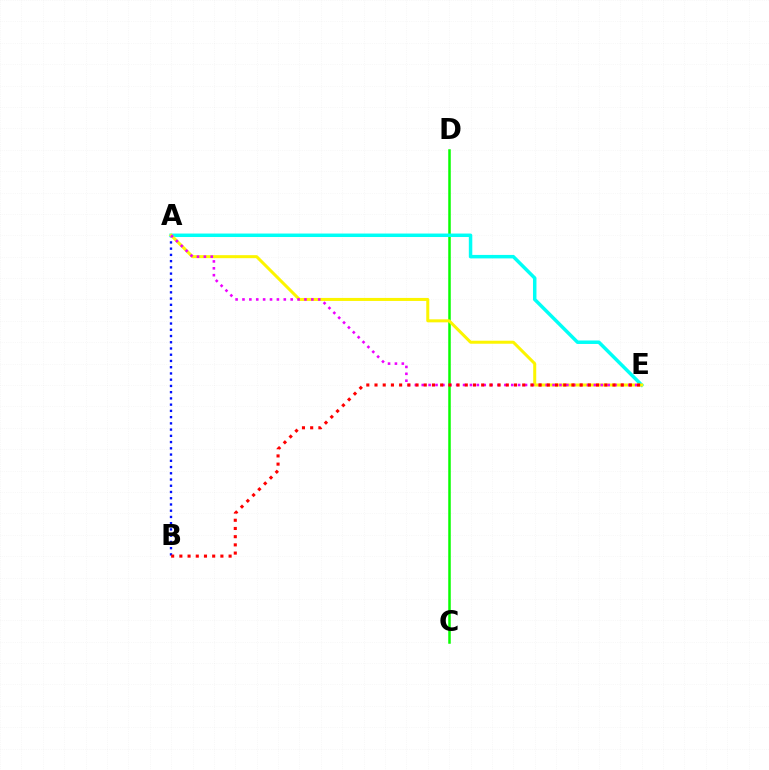{('A', 'B'): [{'color': '#0010ff', 'line_style': 'dotted', 'thickness': 1.7}], ('C', 'D'): [{'color': '#08ff00', 'line_style': 'solid', 'thickness': 1.81}], ('A', 'E'): [{'color': '#00fff6', 'line_style': 'solid', 'thickness': 2.51}, {'color': '#fcf500', 'line_style': 'solid', 'thickness': 2.17}, {'color': '#ee00ff', 'line_style': 'dotted', 'thickness': 1.87}], ('B', 'E'): [{'color': '#ff0000', 'line_style': 'dotted', 'thickness': 2.23}]}